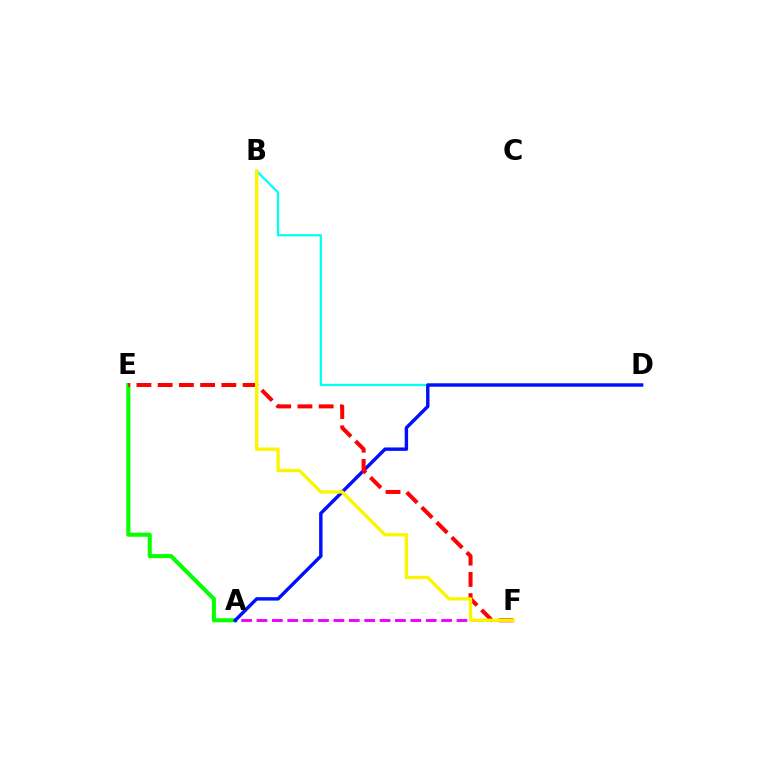{('B', 'D'): [{'color': '#00fff6', 'line_style': 'solid', 'thickness': 1.64}], ('A', 'E'): [{'color': '#08ff00', 'line_style': 'solid', 'thickness': 2.94}], ('A', 'F'): [{'color': '#ee00ff', 'line_style': 'dashed', 'thickness': 2.09}], ('A', 'D'): [{'color': '#0010ff', 'line_style': 'solid', 'thickness': 2.45}], ('E', 'F'): [{'color': '#ff0000', 'line_style': 'dashed', 'thickness': 2.88}], ('B', 'F'): [{'color': '#fcf500', 'line_style': 'solid', 'thickness': 2.38}]}